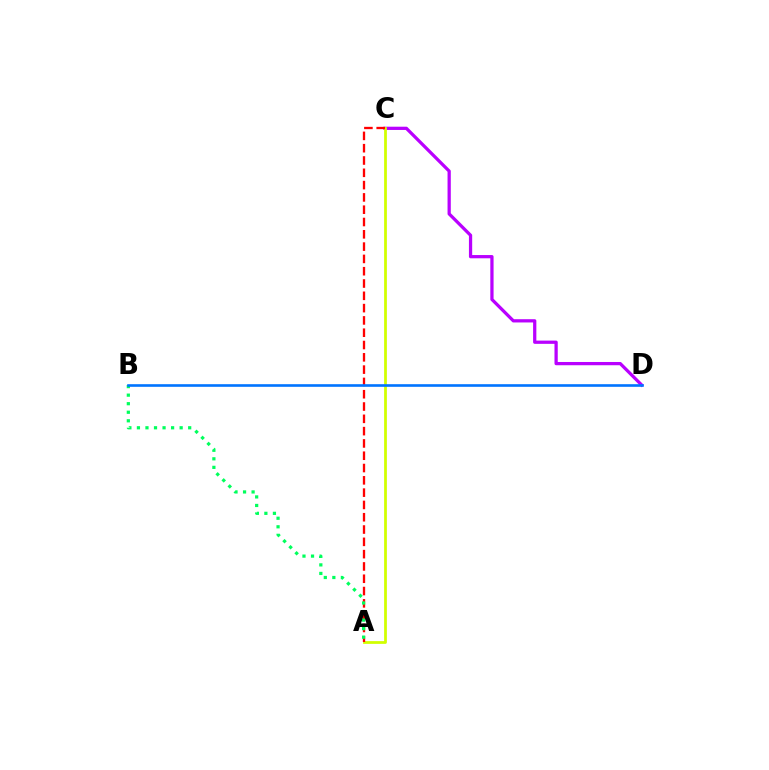{('C', 'D'): [{'color': '#b900ff', 'line_style': 'solid', 'thickness': 2.34}], ('A', 'C'): [{'color': '#d1ff00', 'line_style': 'solid', 'thickness': 1.99}, {'color': '#ff0000', 'line_style': 'dashed', 'thickness': 1.67}], ('A', 'B'): [{'color': '#00ff5c', 'line_style': 'dotted', 'thickness': 2.32}], ('B', 'D'): [{'color': '#0074ff', 'line_style': 'solid', 'thickness': 1.89}]}